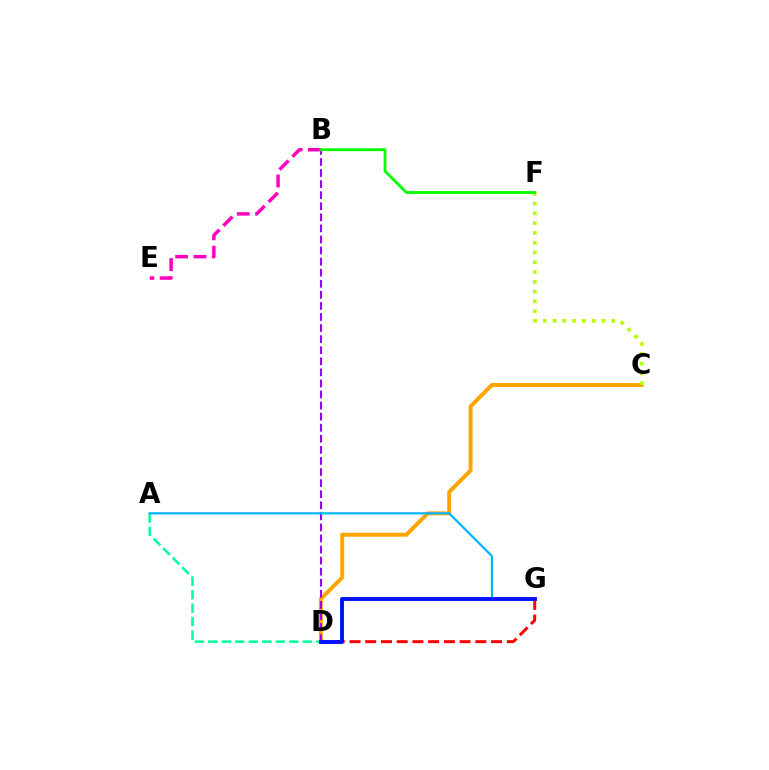{('D', 'G'): [{'color': '#ff0000', 'line_style': 'dashed', 'thickness': 2.14}, {'color': '#0010ff', 'line_style': 'solid', 'thickness': 2.79}], ('C', 'D'): [{'color': '#ffa500', 'line_style': 'solid', 'thickness': 2.86}], ('B', 'E'): [{'color': '#ff00bd', 'line_style': 'dashed', 'thickness': 2.5}], ('C', 'F'): [{'color': '#b3ff00', 'line_style': 'dotted', 'thickness': 2.66}], ('B', 'D'): [{'color': '#9b00ff', 'line_style': 'dashed', 'thickness': 1.5}], ('A', 'D'): [{'color': '#00ff9d', 'line_style': 'dashed', 'thickness': 1.83}], ('A', 'G'): [{'color': '#00b5ff', 'line_style': 'solid', 'thickness': 1.59}], ('B', 'F'): [{'color': '#08ff00', 'line_style': 'solid', 'thickness': 2.03}]}